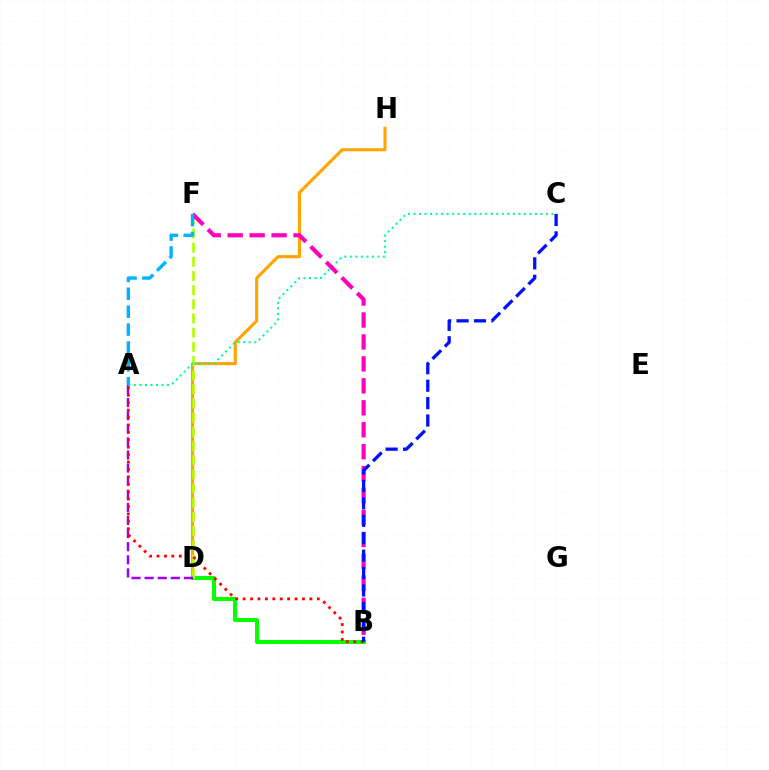{('B', 'D'): [{'color': '#08ff00', 'line_style': 'solid', 'thickness': 2.91}], ('D', 'H'): [{'color': '#ffa500', 'line_style': 'solid', 'thickness': 2.24}], ('D', 'F'): [{'color': '#b3ff00', 'line_style': 'dashed', 'thickness': 1.92}], ('A', 'D'): [{'color': '#9b00ff', 'line_style': 'dashed', 'thickness': 1.78}], ('A', 'C'): [{'color': '#00ff9d', 'line_style': 'dotted', 'thickness': 1.5}], ('B', 'F'): [{'color': '#ff00bd', 'line_style': 'dashed', 'thickness': 2.98}], ('A', 'B'): [{'color': '#ff0000', 'line_style': 'dotted', 'thickness': 2.02}], ('B', 'C'): [{'color': '#0010ff', 'line_style': 'dashed', 'thickness': 2.37}], ('A', 'F'): [{'color': '#00b5ff', 'line_style': 'dashed', 'thickness': 2.43}]}